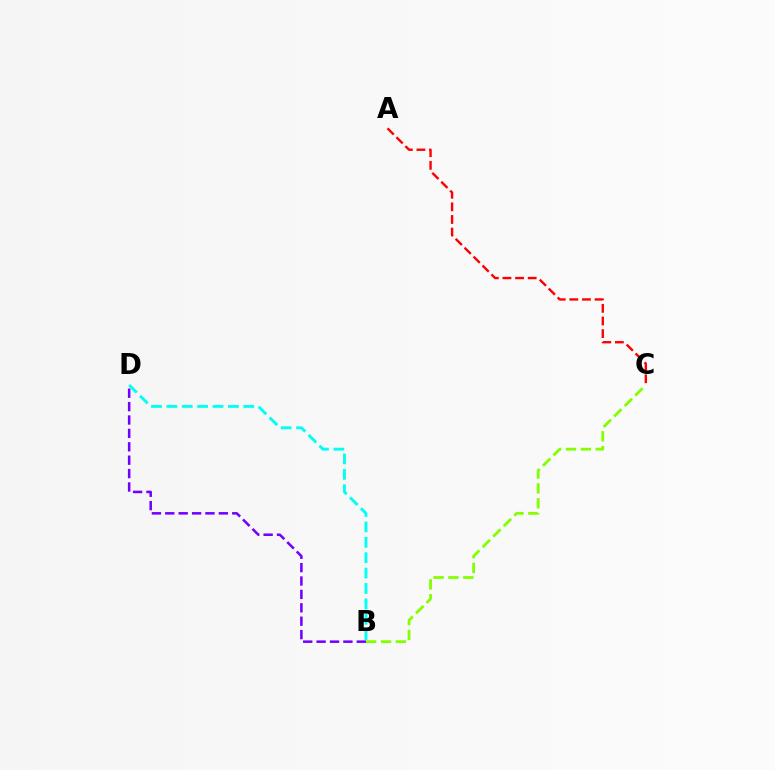{('B', 'D'): [{'color': '#00fff6', 'line_style': 'dashed', 'thickness': 2.09}, {'color': '#7200ff', 'line_style': 'dashed', 'thickness': 1.82}], ('A', 'C'): [{'color': '#ff0000', 'line_style': 'dashed', 'thickness': 1.71}], ('B', 'C'): [{'color': '#84ff00', 'line_style': 'dashed', 'thickness': 2.02}]}